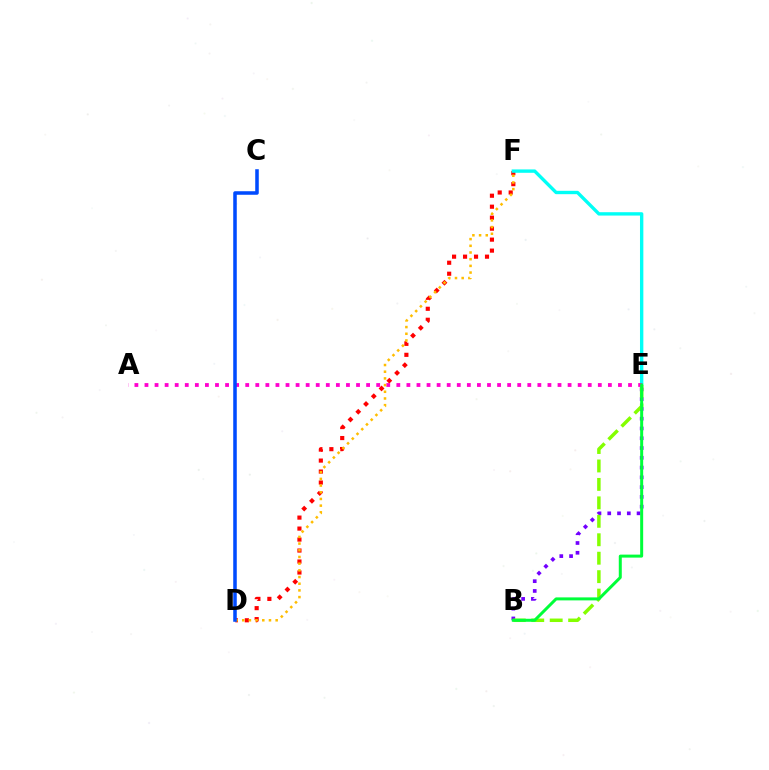{('D', 'F'): [{'color': '#ff0000', 'line_style': 'dotted', 'thickness': 2.98}, {'color': '#ffbd00', 'line_style': 'dotted', 'thickness': 1.82}], ('E', 'F'): [{'color': '#00fff6', 'line_style': 'solid', 'thickness': 2.42}], ('B', 'E'): [{'color': '#7200ff', 'line_style': 'dotted', 'thickness': 2.66}, {'color': '#84ff00', 'line_style': 'dashed', 'thickness': 2.51}, {'color': '#00ff39', 'line_style': 'solid', 'thickness': 2.16}], ('A', 'E'): [{'color': '#ff00cf', 'line_style': 'dotted', 'thickness': 2.74}], ('C', 'D'): [{'color': '#004bff', 'line_style': 'solid', 'thickness': 2.55}]}